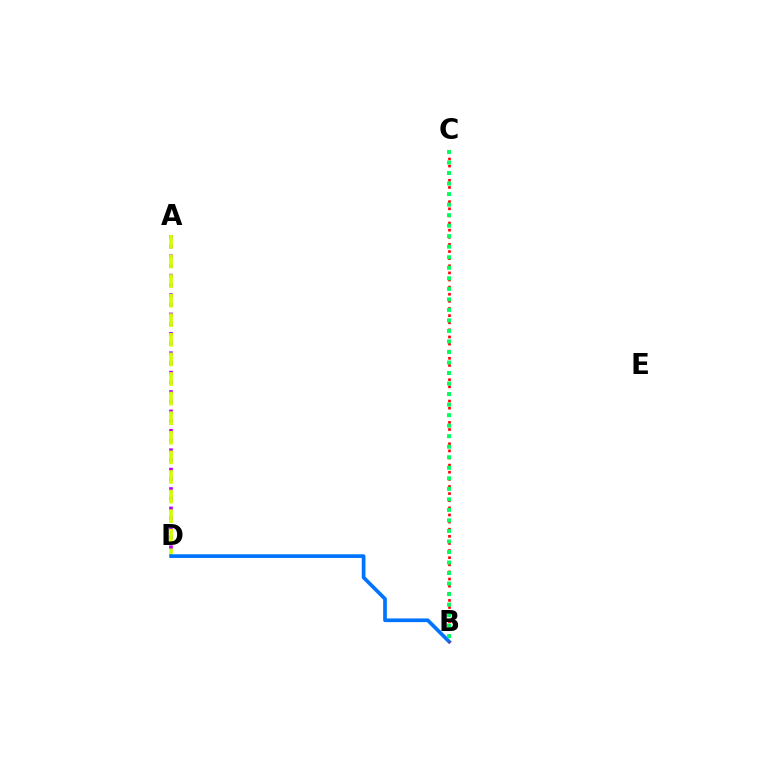{('A', 'D'): [{'color': '#b900ff', 'line_style': 'dotted', 'thickness': 2.64}, {'color': '#d1ff00', 'line_style': 'dashed', 'thickness': 2.66}], ('B', 'D'): [{'color': '#0074ff', 'line_style': 'solid', 'thickness': 2.65}], ('B', 'C'): [{'color': '#ff0000', 'line_style': 'dotted', 'thickness': 1.93}, {'color': '#00ff5c', 'line_style': 'dotted', 'thickness': 2.86}]}